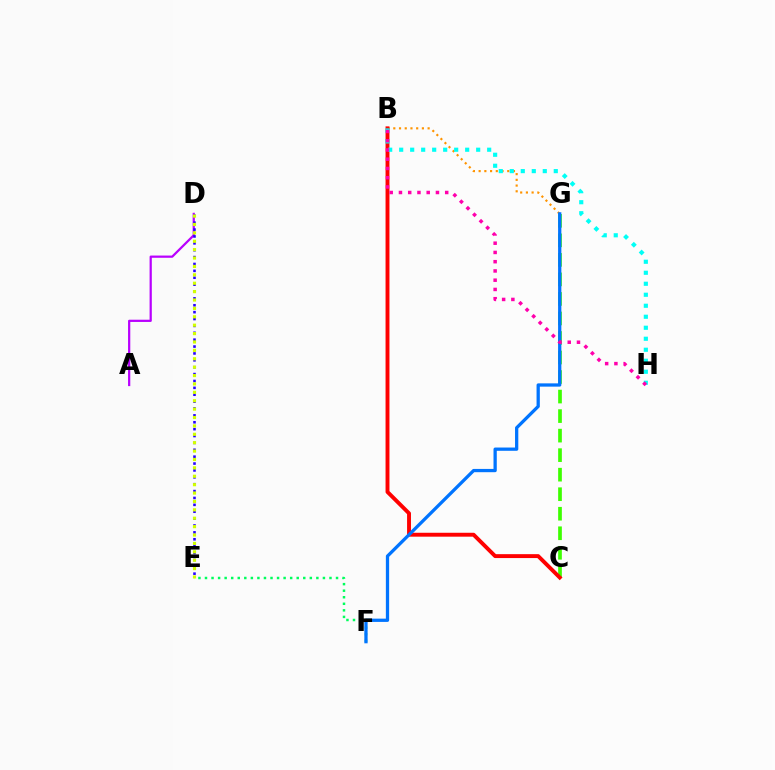{('C', 'G'): [{'color': '#3dff00', 'line_style': 'dashed', 'thickness': 2.65}], ('B', 'G'): [{'color': '#ff9400', 'line_style': 'dotted', 'thickness': 1.55}], ('B', 'C'): [{'color': '#ff0000', 'line_style': 'solid', 'thickness': 2.81}], ('B', 'H'): [{'color': '#00fff6', 'line_style': 'dotted', 'thickness': 2.99}, {'color': '#ff00ac', 'line_style': 'dotted', 'thickness': 2.51}], ('E', 'F'): [{'color': '#00ff5c', 'line_style': 'dotted', 'thickness': 1.78}], ('A', 'D'): [{'color': '#b900ff', 'line_style': 'solid', 'thickness': 1.6}], ('F', 'G'): [{'color': '#0074ff', 'line_style': 'solid', 'thickness': 2.36}], ('D', 'E'): [{'color': '#2500ff', 'line_style': 'dotted', 'thickness': 1.87}, {'color': '#d1ff00', 'line_style': 'dotted', 'thickness': 2.28}]}